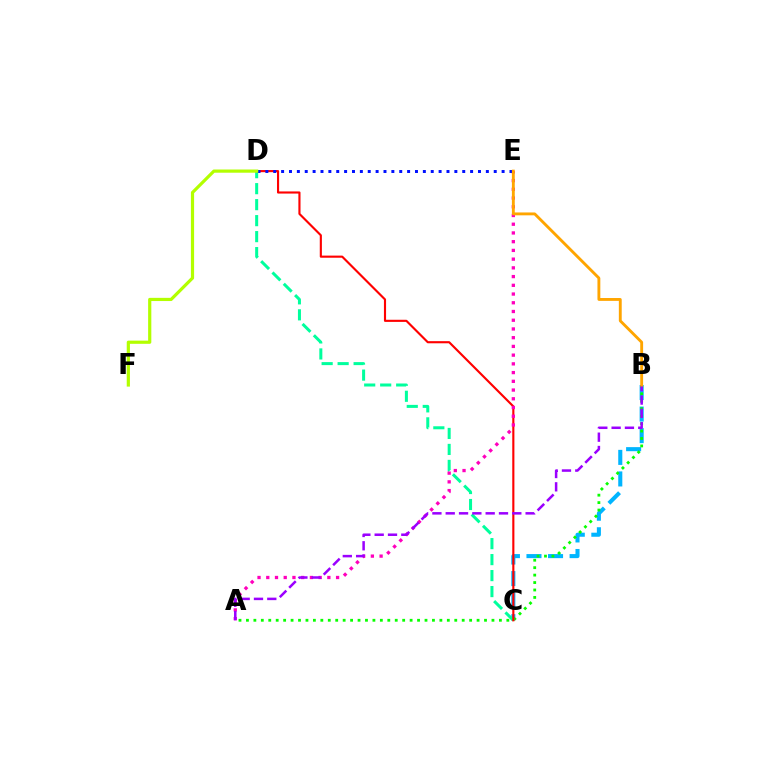{('B', 'C'): [{'color': '#00b5ff', 'line_style': 'dashed', 'thickness': 2.93}], ('A', 'B'): [{'color': '#08ff00', 'line_style': 'dotted', 'thickness': 2.02}, {'color': '#9b00ff', 'line_style': 'dashed', 'thickness': 1.81}], ('C', 'D'): [{'color': '#00ff9d', 'line_style': 'dashed', 'thickness': 2.17}, {'color': '#ff0000', 'line_style': 'solid', 'thickness': 1.53}], ('A', 'E'): [{'color': '#ff00bd', 'line_style': 'dotted', 'thickness': 2.37}], ('D', 'E'): [{'color': '#0010ff', 'line_style': 'dotted', 'thickness': 2.14}], ('B', 'E'): [{'color': '#ffa500', 'line_style': 'solid', 'thickness': 2.07}], ('D', 'F'): [{'color': '#b3ff00', 'line_style': 'solid', 'thickness': 2.3}]}